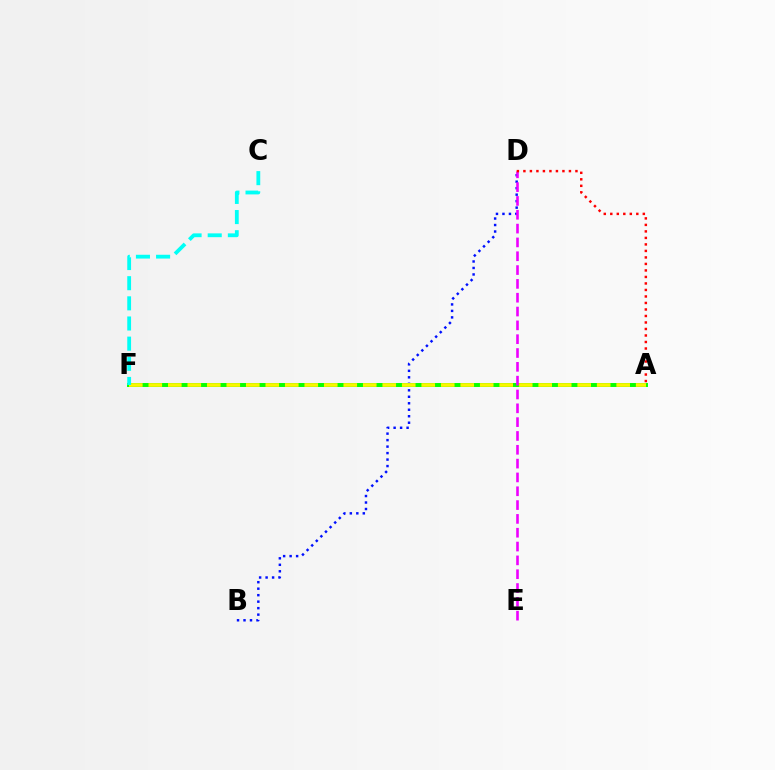{('B', 'D'): [{'color': '#0010ff', 'line_style': 'dotted', 'thickness': 1.76}], ('A', 'F'): [{'color': '#08ff00', 'line_style': 'solid', 'thickness': 2.84}, {'color': '#fcf500', 'line_style': 'dashed', 'thickness': 2.65}], ('D', 'E'): [{'color': '#ee00ff', 'line_style': 'dashed', 'thickness': 1.88}], ('A', 'D'): [{'color': '#ff0000', 'line_style': 'dotted', 'thickness': 1.77}], ('C', 'F'): [{'color': '#00fff6', 'line_style': 'dashed', 'thickness': 2.74}]}